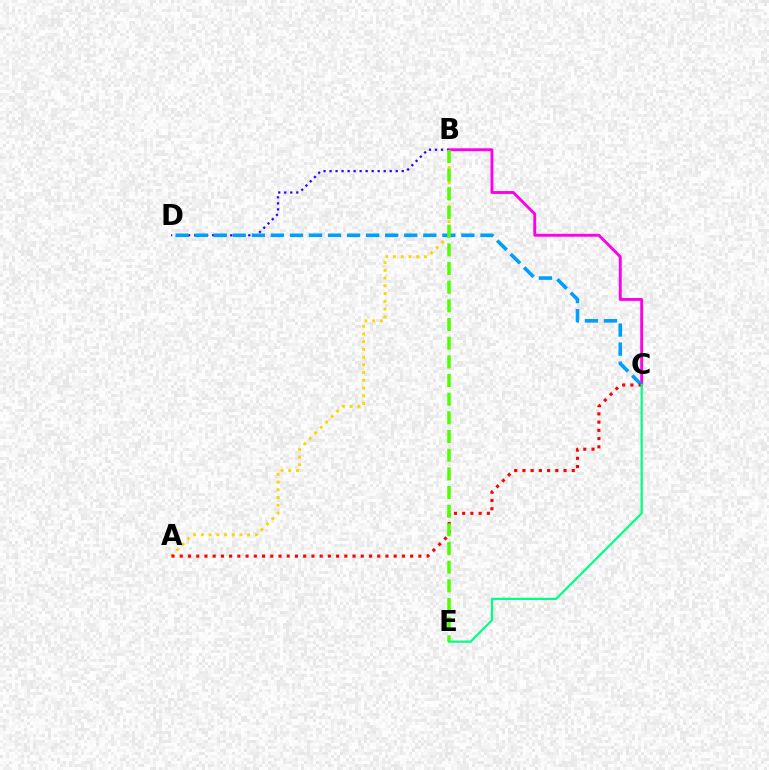{('A', 'B'): [{'color': '#ffd500', 'line_style': 'dotted', 'thickness': 2.1}], ('B', 'D'): [{'color': '#3700ff', 'line_style': 'dotted', 'thickness': 1.63}], ('B', 'C'): [{'color': '#ff00ed', 'line_style': 'solid', 'thickness': 2.08}], ('C', 'D'): [{'color': '#009eff', 'line_style': 'dashed', 'thickness': 2.59}], ('A', 'C'): [{'color': '#ff0000', 'line_style': 'dotted', 'thickness': 2.24}], ('B', 'E'): [{'color': '#4fff00', 'line_style': 'dashed', 'thickness': 2.54}], ('C', 'E'): [{'color': '#00ff86', 'line_style': 'solid', 'thickness': 1.6}]}